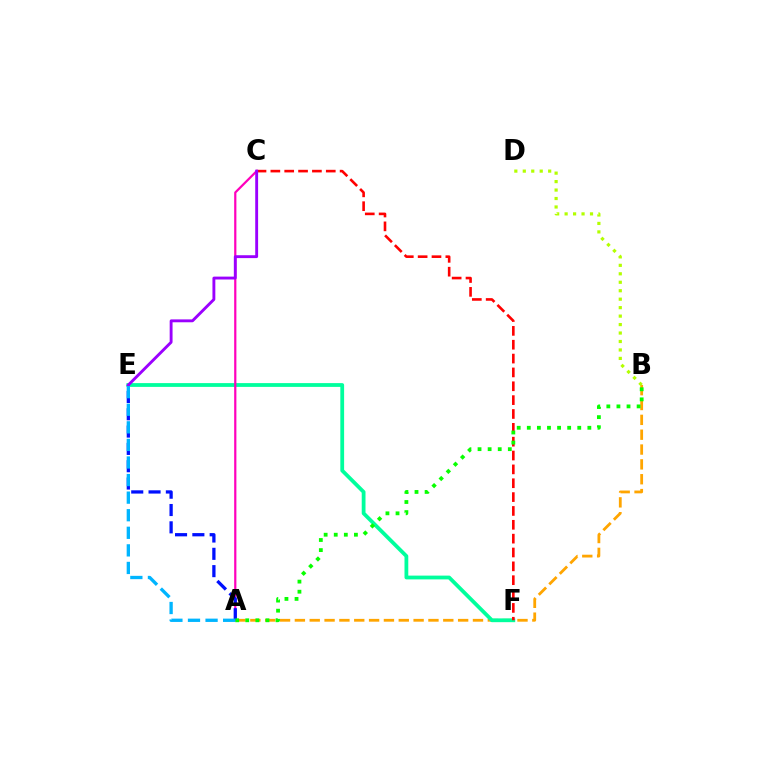{('A', 'B'): [{'color': '#ffa500', 'line_style': 'dashed', 'thickness': 2.02}, {'color': '#08ff00', 'line_style': 'dotted', 'thickness': 2.74}], ('E', 'F'): [{'color': '#00ff9d', 'line_style': 'solid', 'thickness': 2.72}], ('C', 'F'): [{'color': '#ff0000', 'line_style': 'dashed', 'thickness': 1.88}], ('A', 'C'): [{'color': '#ff00bd', 'line_style': 'solid', 'thickness': 1.6}], ('A', 'E'): [{'color': '#0010ff', 'line_style': 'dashed', 'thickness': 2.35}, {'color': '#00b5ff', 'line_style': 'dashed', 'thickness': 2.39}], ('C', 'E'): [{'color': '#9b00ff', 'line_style': 'solid', 'thickness': 2.07}], ('B', 'D'): [{'color': '#b3ff00', 'line_style': 'dotted', 'thickness': 2.3}]}